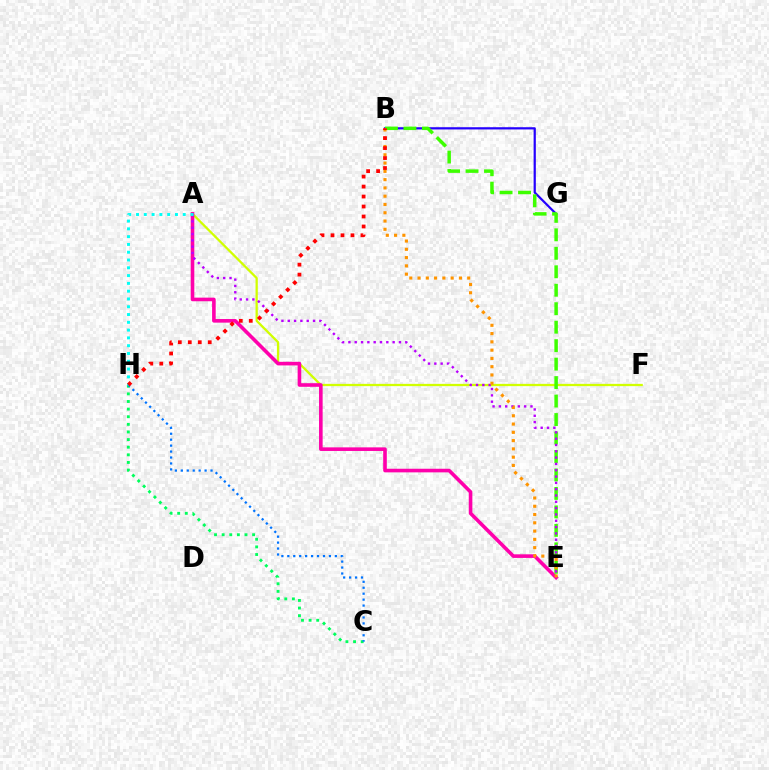{('C', 'H'): [{'color': '#00ff5c', 'line_style': 'dotted', 'thickness': 2.07}, {'color': '#0074ff', 'line_style': 'dotted', 'thickness': 1.61}], ('A', 'F'): [{'color': '#d1ff00', 'line_style': 'solid', 'thickness': 1.64}], ('B', 'G'): [{'color': '#2500ff', 'line_style': 'solid', 'thickness': 1.6}], ('A', 'E'): [{'color': '#ff00ac', 'line_style': 'solid', 'thickness': 2.6}, {'color': '#b900ff', 'line_style': 'dotted', 'thickness': 1.72}], ('B', 'E'): [{'color': '#3dff00', 'line_style': 'dashed', 'thickness': 2.51}, {'color': '#ff9400', 'line_style': 'dotted', 'thickness': 2.25}], ('A', 'H'): [{'color': '#00fff6', 'line_style': 'dotted', 'thickness': 2.12}], ('B', 'H'): [{'color': '#ff0000', 'line_style': 'dotted', 'thickness': 2.71}]}